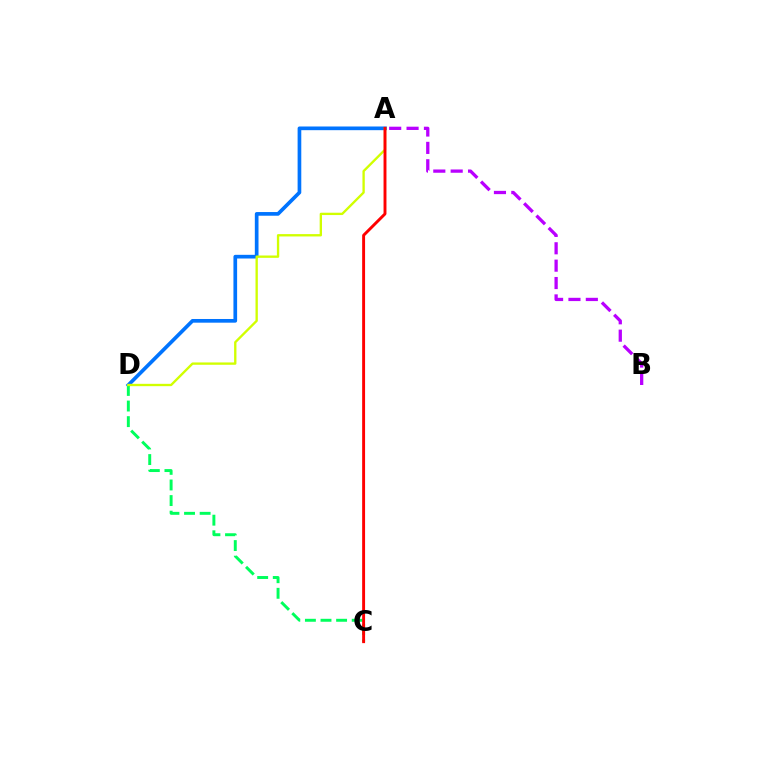{('A', 'B'): [{'color': '#b900ff', 'line_style': 'dashed', 'thickness': 2.36}], ('A', 'D'): [{'color': '#0074ff', 'line_style': 'solid', 'thickness': 2.65}, {'color': '#d1ff00', 'line_style': 'solid', 'thickness': 1.69}], ('C', 'D'): [{'color': '#00ff5c', 'line_style': 'dashed', 'thickness': 2.12}], ('A', 'C'): [{'color': '#ff0000', 'line_style': 'solid', 'thickness': 2.1}]}